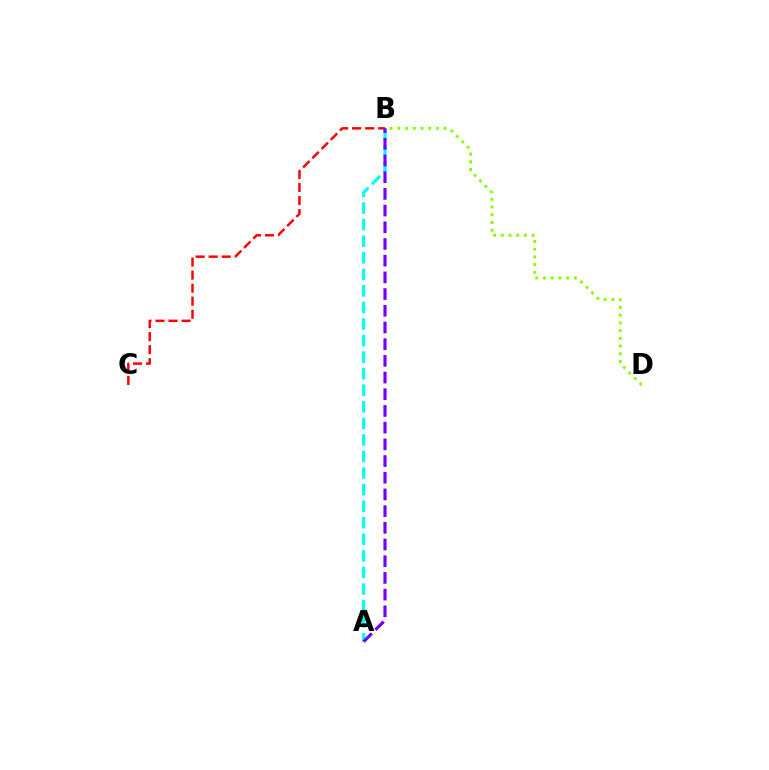{('B', 'D'): [{'color': '#84ff00', 'line_style': 'dotted', 'thickness': 2.1}], ('A', 'B'): [{'color': '#00fff6', 'line_style': 'dashed', 'thickness': 2.25}, {'color': '#7200ff', 'line_style': 'dashed', 'thickness': 2.27}], ('B', 'C'): [{'color': '#ff0000', 'line_style': 'dashed', 'thickness': 1.77}]}